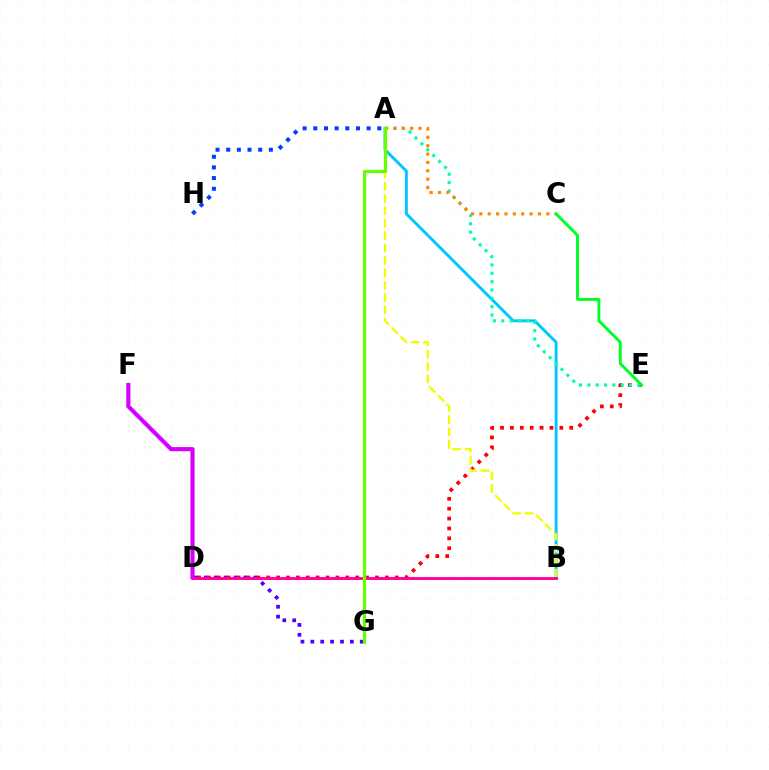{('A', 'B'): [{'color': '#00c7ff', 'line_style': 'solid', 'thickness': 2.1}, {'color': '#eeff00', 'line_style': 'dashed', 'thickness': 1.68}], ('D', 'G'): [{'color': '#4f00ff', 'line_style': 'dotted', 'thickness': 2.69}], ('D', 'E'): [{'color': '#ff0000', 'line_style': 'dotted', 'thickness': 2.69}], ('A', 'E'): [{'color': '#00ffaf', 'line_style': 'dotted', 'thickness': 2.27}], ('A', 'H'): [{'color': '#003fff', 'line_style': 'dotted', 'thickness': 2.9}], ('B', 'D'): [{'color': '#ff00a0', 'line_style': 'solid', 'thickness': 2.07}], ('A', 'C'): [{'color': '#ff8800', 'line_style': 'dotted', 'thickness': 2.27}], ('A', 'G'): [{'color': '#66ff00', 'line_style': 'solid', 'thickness': 2.29}], ('D', 'F'): [{'color': '#d600ff', 'line_style': 'solid', 'thickness': 2.98}], ('C', 'E'): [{'color': '#00ff27', 'line_style': 'solid', 'thickness': 2.1}]}